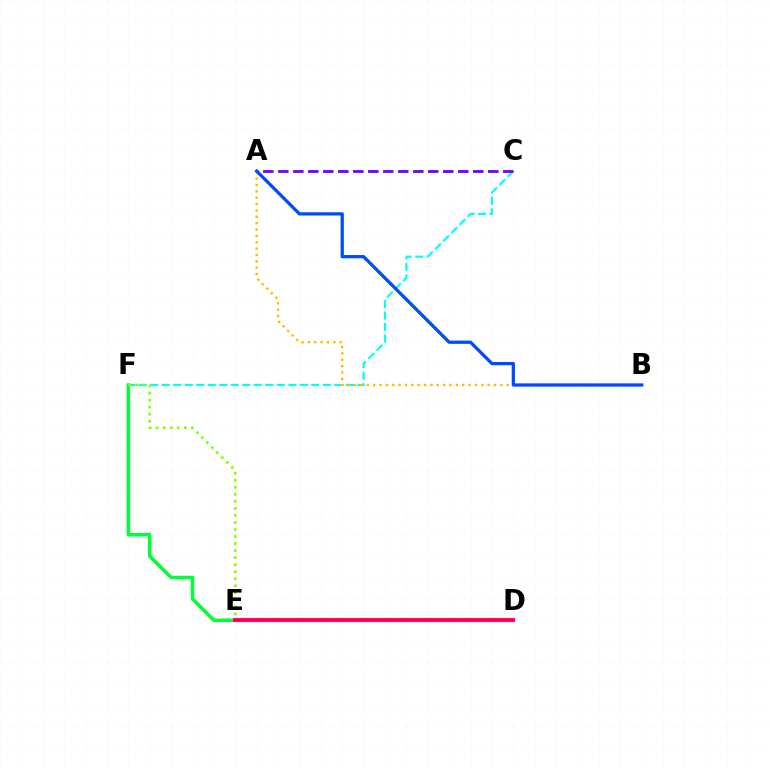{('E', 'F'): [{'color': '#00ff39', 'line_style': 'solid', 'thickness': 2.51}, {'color': '#84ff00', 'line_style': 'dotted', 'thickness': 1.91}], ('C', 'F'): [{'color': '#00fff6', 'line_style': 'dashed', 'thickness': 1.56}], ('A', 'C'): [{'color': '#7200ff', 'line_style': 'dashed', 'thickness': 2.04}], ('A', 'B'): [{'color': '#ffbd00', 'line_style': 'dotted', 'thickness': 1.73}, {'color': '#004bff', 'line_style': 'solid', 'thickness': 2.34}], ('D', 'E'): [{'color': '#ff00cf', 'line_style': 'solid', 'thickness': 2.99}, {'color': '#ff0000', 'line_style': 'solid', 'thickness': 1.68}]}